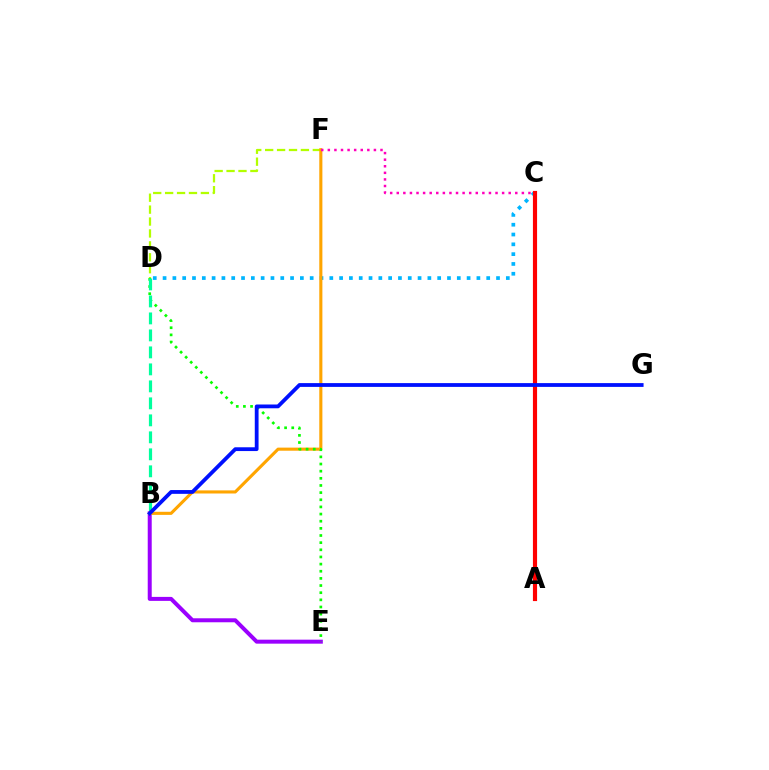{('C', 'D'): [{'color': '#00b5ff', 'line_style': 'dotted', 'thickness': 2.66}], ('D', 'F'): [{'color': '#b3ff00', 'line_style': 'dashed', 'thickness': 1.62}], ('B', 'E'): [{'color': '#9b00ff', 'line_style': 'solid', 'thickness': 2.87}], ('B', 'F'): [{'color': '#ffa500', 'line_style': 'solid', 'thickness': 2.23}], ('C', 'F'): [{'color': '#ff00bd', 'line_style': 'dotted', 'thickness': 1.79}], ('D', 'E'): [{'color': '#08ff00', 'line_style': 'dotted', 'thickness': 1.94}], ('A', 'C'): [{'color': '#ff0000', 'line_style': 'solid', 'thickness': 3.0}], ('B', 'D'): [{'color': '#00ff9d', 'line_style': 'dashed', 'thickness': 2.31}], ('B', 'G'): [{'color': '#0010ff', 'line_style': 'solid', 'thickness': 2.73}]}